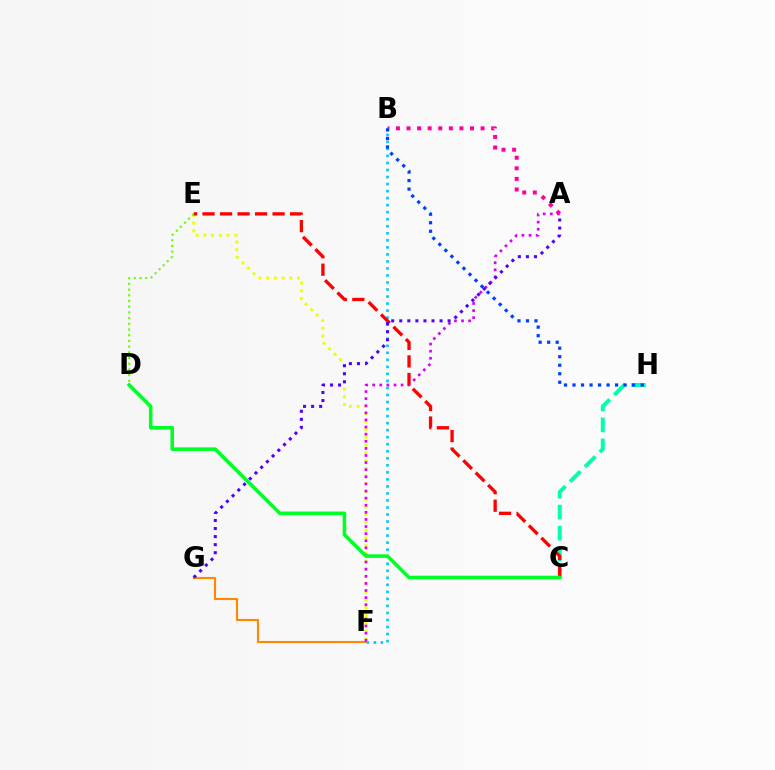{('F', 'G'): [{'color': '#ff8800', 'line_style': 'solid', 'thickness': 1.53}], ('B', 'F'): [{'color': '#00c7ff', 'line_style': 'dotted', 'thickness': 1.91}], ('E', 'F'): [{'color': '#eeff00', 'line_style': 'dotted', 'thickness': 2.11}], ('A', 'F'): [{'color': '#d600ff', 'line_style': 'dotted', 'thickness': 1.93}], ('C', 'H'): [{'color': '#00ffaf', 'line_style': 'dashed', 'thickness': 2.86}], ('D', 'E'): [{'color': '#66ff00', 'line_style': 'dotted', 'thickness': 1.55}], ('C', 'E'): [{'color': '#ff0000', 'line_style': 'dashed', 'thickness': 2.38}], ('A', 'G'): [{'color': '#4f00ff', 'line_style': 'dotted', 'thickness': 2.19}], ('A', 'B'): [{'color': '#ff00a0', 'line_style': 'dotted', 'thickness': 2.87}], ('B', 'H'): [{'color': '#003fff', 'line_style': 'dotted', 'thickness': 2.31}], ('C', 'D'): [{'color': '#00ff27', 'line_style': 'solid', 'thickness': 2.57}]}